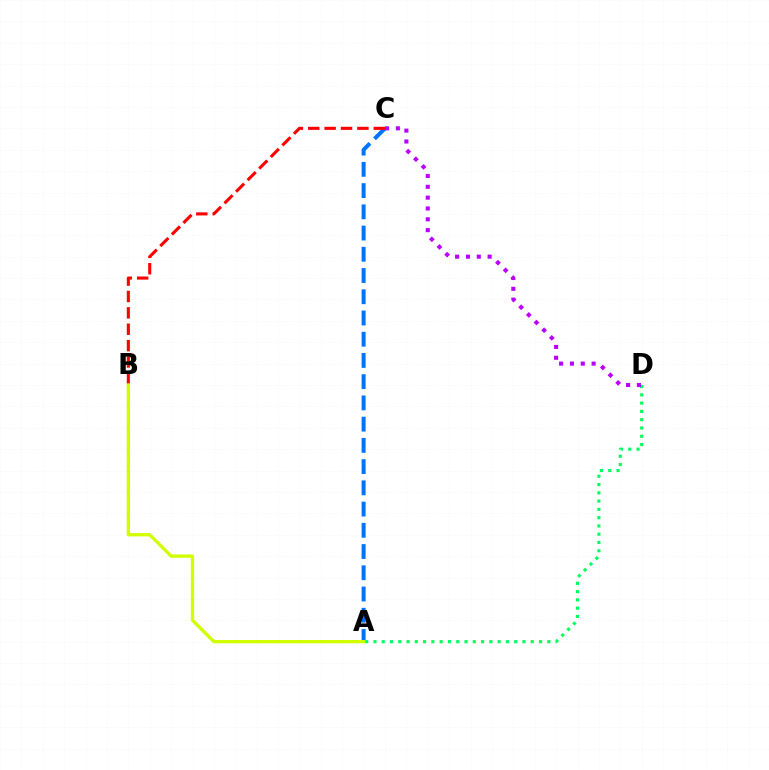{('A', 'C'): [{'color': '#0074ff', 'line_style': 'dashed', 'thickness': 2.88}], ('A', 'D'): [{'color': '#00ff5c', 'line_style': 'dotted', 'thickness': 2.25}], ('C', 'D'): [{'color': '#b900ff', 'line_style': 'dotted', 'thickness': 2.94}], ('B', 'C'): [{'color': '#ff0000', 'line_style': 'dashed', 'thickness': 2.22}], ('A', 'B'): [{'color': '#d1ff00', 'line_style': 'solid', 'thickness': 2.39}]}